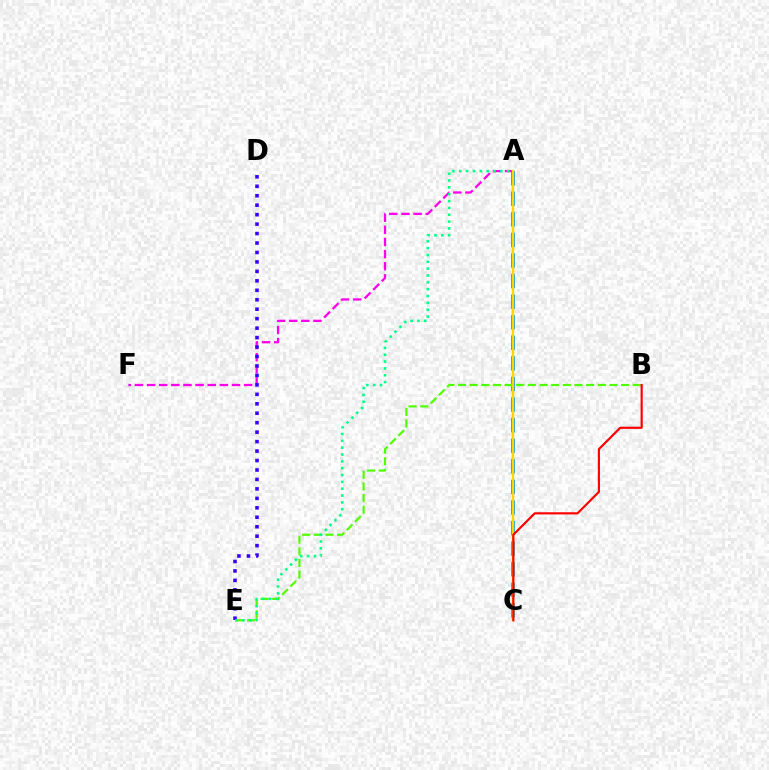{('A', 'C'): [{'color': '#009eff', 'line_style': 'dashed', 'thickness': 2.8}, {'color': '#ffd500', 'line_style': 'solid', 'thickness': 1.74}], ('A', 'F'): [{'color': '#ff00ed', 'line_style': 'dashed', 'thickness': 1.65}], ('B', 'E'): [{'color': '#4fff00', 'line_style': 'dashed', 'thickness': 1.58}], ('D', 'E'): [{'color': '#3700ff', 'line_style': 'dotted', 'thickness': 2.57}], ('B', 'C'): [{'color': '#ff0000', 'line_style': 'solid', 'thickness': 1.56}], ('A', 'E'): [{'color': '#00ff86', 'line_style': 'dotted', 'thickness': 1.86}]}